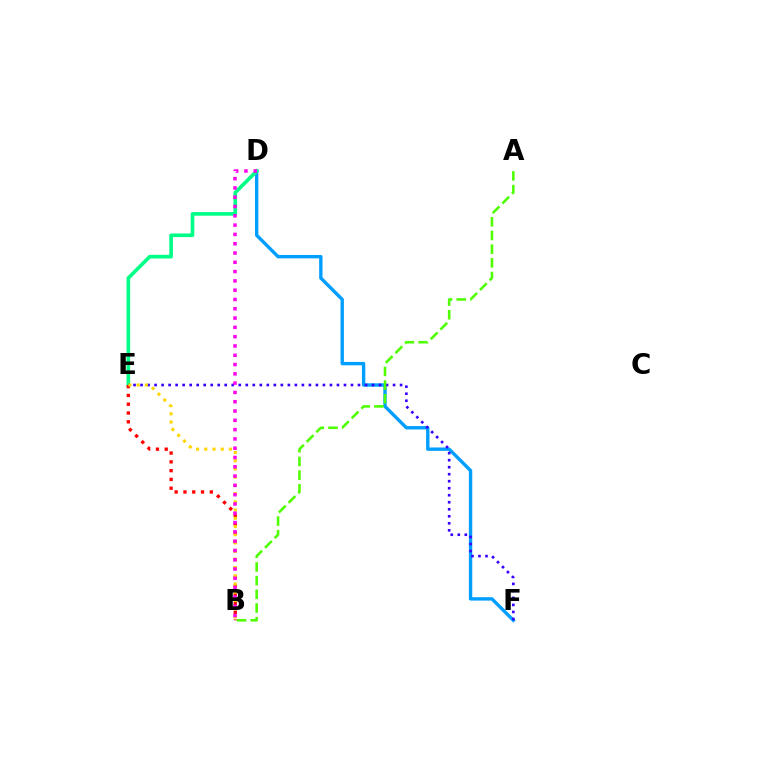{('D', 'F'): [{'color': '#009eff', 'line_style': 'solid', 'thickness': 2.43}], ('D', 'E'): [{'color': '#00ff86', 'line_style': 'solid', 'thickness': 2.62}], ('E', 'F'): [{'color': '#3700ff', 'line_style': 'dotted', 'thickness': 1.91}], ('B', 'E'): [{'color': '#ff0000', 'line_style': 'dotted', 'thickness': 2.39}, {'color': '#ffd500', 'line_style': 'dotted', 'thickness': 2.23}], ('A', 'B'): [{'color': '#4fff00', 'line_style': 'dashed', 'thickness': 1.86}], ('B', 'D'): [{'color': '#ff00ed', 'line_style': 'dotted', 'thickness': 2.53}]}